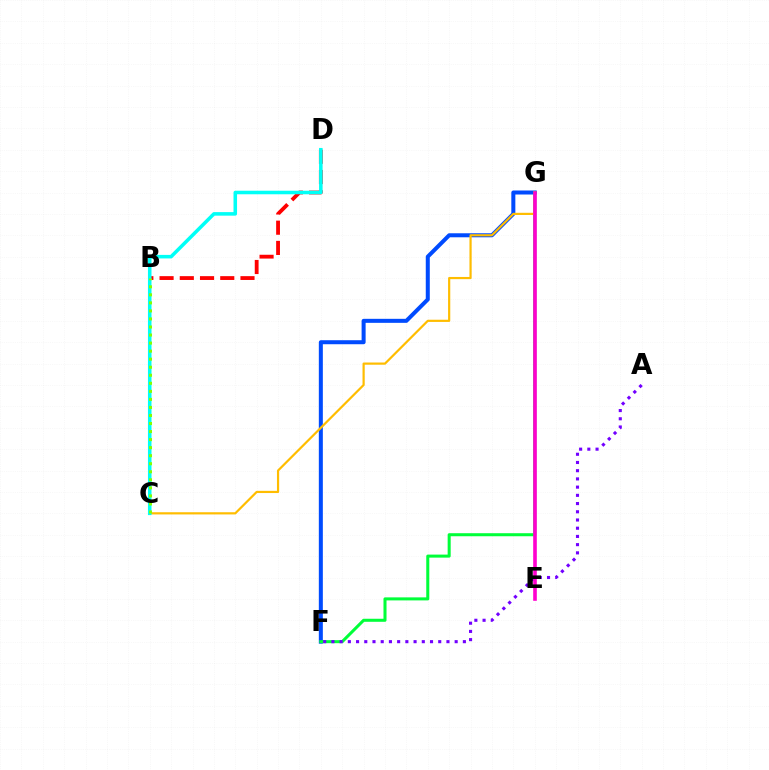{('B', 'D'): [{'color': '#ff0000', 'line_style': 'dashed', 'thickness': 2.75}], ('F', 'G'): [{'color': '#004bff', 'line_style': 'solid', 'thickness': 2.89}, {'color': '#00ff39', 'line_style': 'solid', 'thickness': 2.19}], ('C', 'G'): [{'color': '#ffbd00', 'line_style': 'solid', 'thickness': 1.58}], ('A', 'F'): [{'color': '#7200ff', 'line_style': 'dotted', 'thickness': 2.23}], ('E', 'G'): [{'color': '#ff00cf', 'line_style': 'solid', 'thickness': 2.6}], ('C', 'D'): [{'color': '#00fff6', 'line_style': 'solid', 'thickness': 2.55}], ('B', 'C'): [{'color': '#84ff00', 'line_style': 'dotted', 'thickness': 2.19}]}